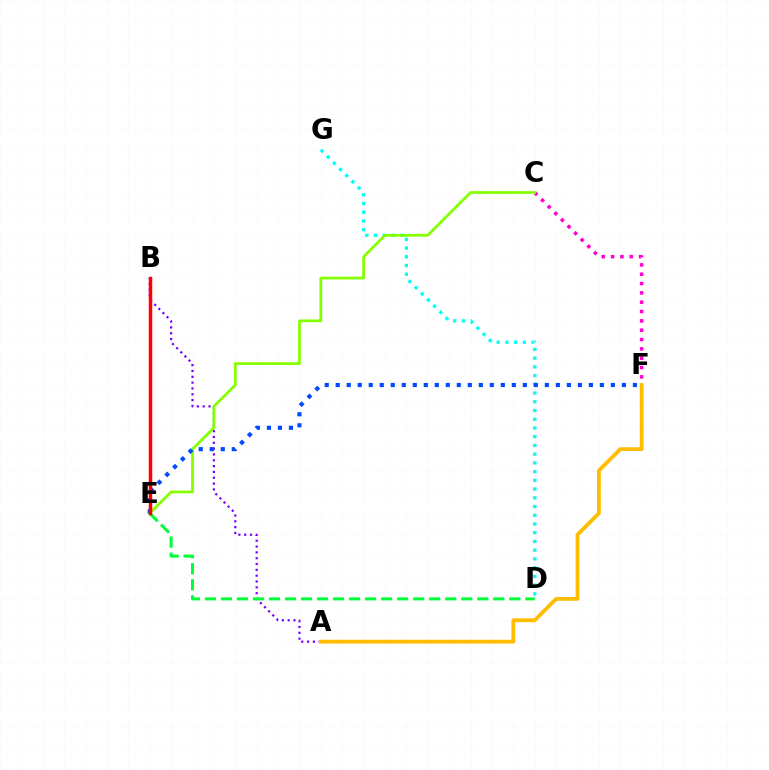{('D', 'G'): [{'color': '#00fff6', 'line_style': 'dotted', 'thickness': 2.37}], ('A', 'B'): [{'color': '#7200ff', 'line_style': 'dotted', 'thickness': 1.58}], ('C', 'F'): [{'color': '#ff00cf', 'line_style': 'dotted', 'thickness': 2.54}], ('D', 'E'): [{'color': '#00ff39', 'line_style': 'dashed', 'thickness': 2.18}], ('C', 'E'): [{'color': '#84ff00', 'line_style': 'solid', 'thickness': 1.97}], ('A', 'F'): [{'color': '#ffbd00', 'line_style': 'solid', 'thickness': 2.74}], ('E', 'F'): [{'color': '#004bff', 'line_style': 'dotted', 'thickness': 2.99}], ('B', 'E'): [{'color': '#ff0000', 'line_style': 'solid', 'thickness': 2.51}]}